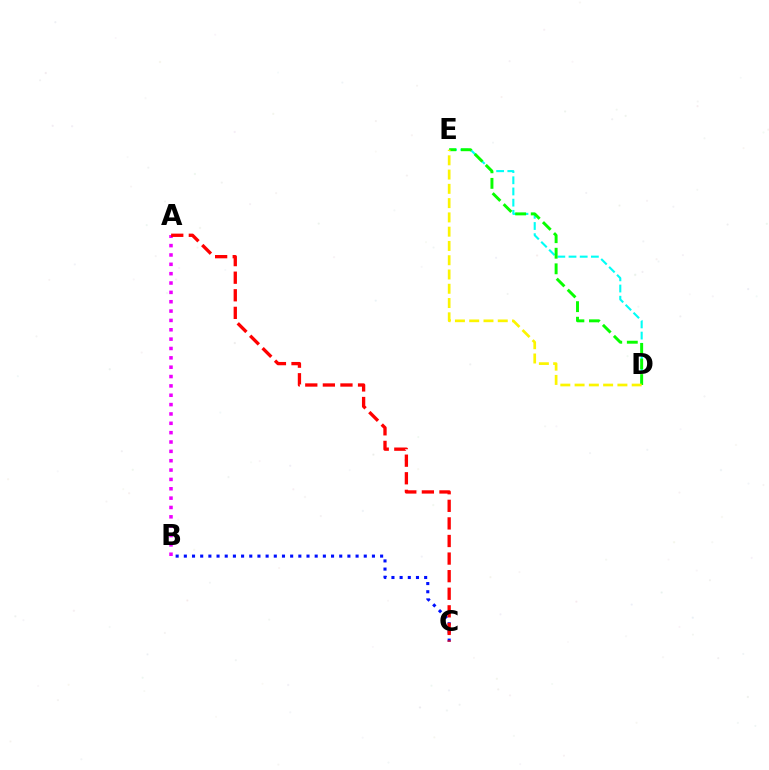{('D', 'E'): [{'color': '#00fff6', 'line_style': 'dashed', 'thickness': 1.52}, {'color': '#08ff00', 'line_style': 'dashed', 'thickness': 2.11}, {'color': '#fcf500', 'line_style': 'dashed', 'thickness': 1.94}], ('A', 'B'): [{'color': '#ee00ff', 'line_style': 'dotted', 'thickness': 2.54}], ('B', 'C'): [{'color': '#0010ff', 'line_style': 'dotted', 'thickness': 2.22}], ('A', 'C'): [{'color': '#ff0000', 'line_style': 'dashed', 'thickness': 2.39}]}